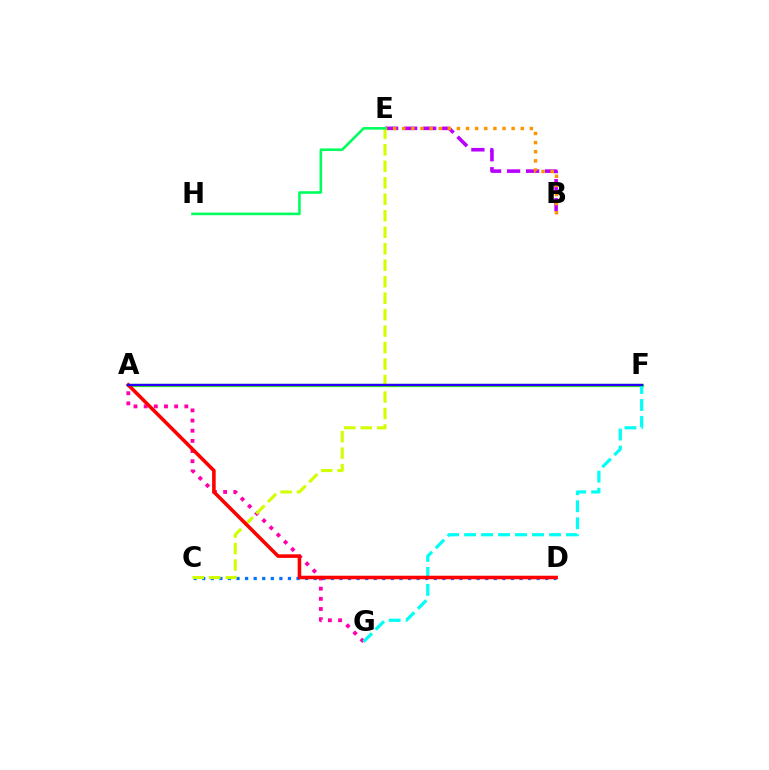{('A', 'F'): [{'color': '#3dff00', 'line_style': 'solid', 'thickness': 2.36}, {'color': '#2500ff', 'line_style': 'solid', 'thickness': 1.71}], ('A', 'G'): [{'color': '#ff00ac', 'line_style': 'dotted', 'thickness': 2.76}], ('F', 'G'): [{'color': '#00fff6', 'line_style': 'dashed', 'thickness': 2.31}], ('B', 'E'): [{'color': '#b900ff', 'line_style': 'dashed', 'thickness': 2.58}, {'color': '#ff9400', 'line_style': 'dotted', 'thickness': 2.48}], ('C', 'D'): [{'color': '#0074ff', 'line_style': 'dotted', 'thickness': 2.33}], ('C', 'E'): [{'color': '#d1ff00', 'line_style': 'dashed', 'thickness': 2.24}], ('A', 'D'): [{'color': '#ff0000', 'line_style': 'solid', 'thickness': 2.57}], ('E', 'H'): [{'color': '#00ff5c', 'line_style': 'solid', 'thickness': 1.87}]}